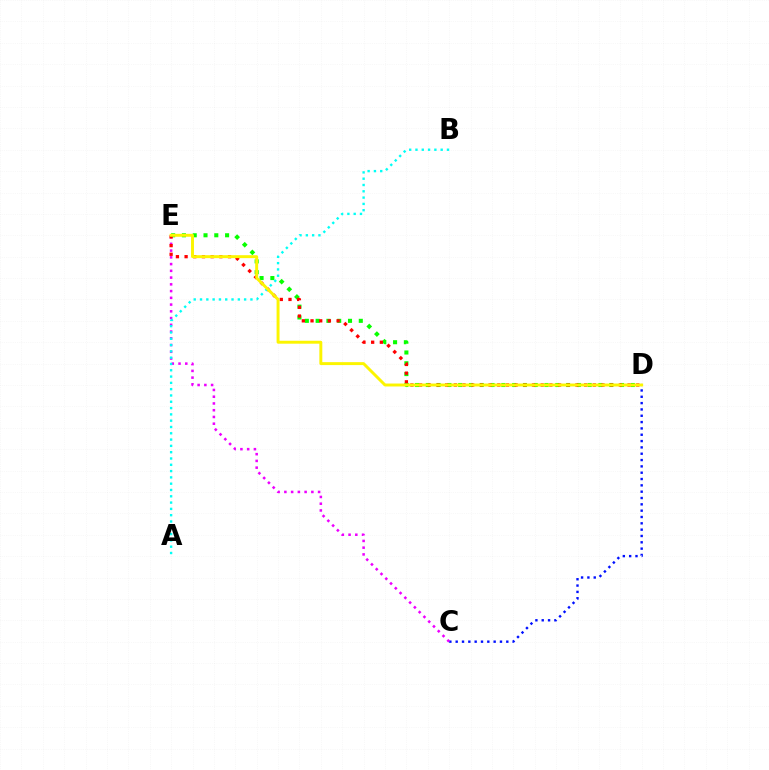{('C', 'D'): [{'color': '#0010ff', 'line_style': 'dotted', 'thickness': 1.72}], ('C', 'E'): [{'color': '#ee00ff', 'line_style': 'dotted', 'thickness': 1.83}], ('D', 'E'): [{'color': '#08ff00', 'line_style': 'dotted', 'thickness': 2.93}, {'color': '#ff0000', 'line_style': 'dotted', 'thickness': 2.36}, {'color': '#fcf500', 'line_style': 'solid', 'thickness': 2.12}], ('A', 'B'): [{'color': '#00fff6', 'line_style': 'dotted', 'thickness': 1.71}]}